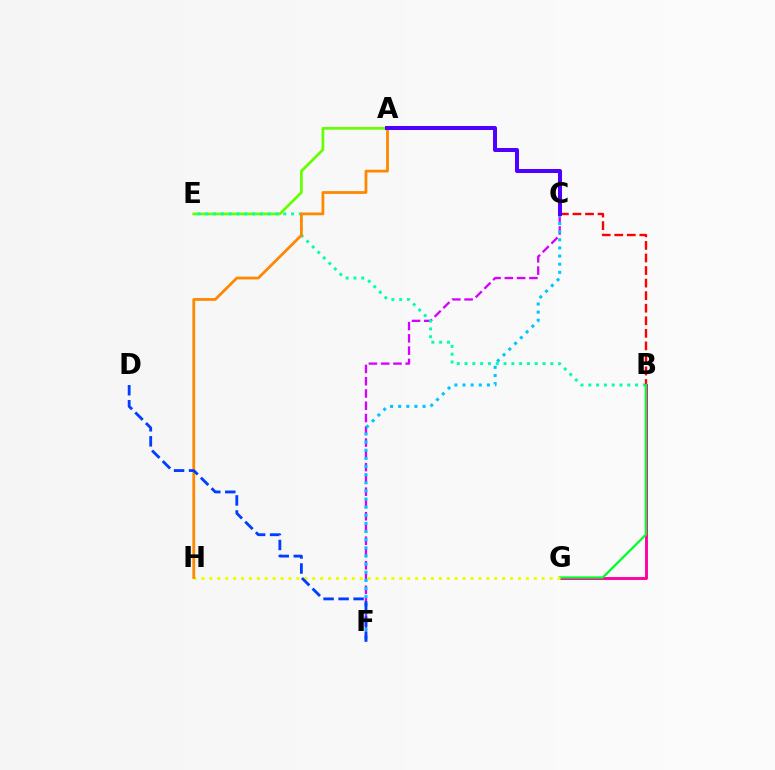{('C', 'F'): [{'color': '#d600ff', 'line_style': 'dashed', 'thickness': 1.67}, {'color': '#00c7ff', 'line_style': 'dotted', 'thickness': 2.21}], ('B', 'G'): [{'color': '#ff00a0', 'line_style': 'solid', 'thickness': 2.08}, {'color': '#00ff27', 'line_style': 'solid', 'thickness': 1.64}], ('A', 'E'): [{'color': '#66ff00', 'line_style': 'solid', 'thickness': 1.97}], ('B', 'E'): [{'color': '#00ffaf', 'line_style': 'dotted', 'thickness': 2.12}], ('B', 'C'): [{'color': '#ff0000', 'line_style': 'dashed', 'thickness': 1.71}], ('G', 'H'): [{'color': '#eeff00', 'line_style': 'dotted', 'thickness': 2.15}], ('A', 'H'): [{'color': '#ff8800', 'line_style': 'solid', 'thickness': 2.01}], ('A', 'C'): [{'color': '#4f00ff', 'line_style': 'solid', 'thickness': 2.89}], ('D', 'F'): [{'color': '#003fff', 'line_style': 'dashed', 'thickness': 2.04}]}